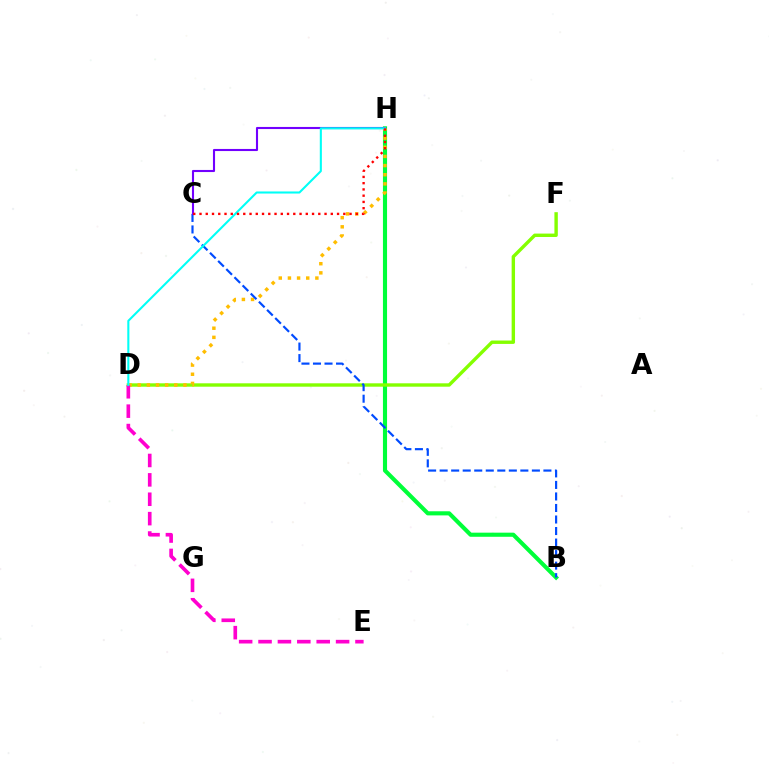{('B', 'H'): [{'color': '#00ff39', 'line_style': 'solid', 'thickness': 2.96}], ('D', 'F'): [{'color': '#84ff00', 'line_style': 'solid', 'thickness': 2.44}], ('D', 'H'): [{'color': '#ffbd00', 'line_style': 'dotted', 'thickness': 2.49}, {'color': '#00fff6', 'line_style': 'solid', 'thickness': 1.5}], ('B', 'C'): [{'color': '#004bff', 'line_style': 'dashed', 'thickness': 1.57}], ('D', 'E'): [{'color': '#ff00cf', 'line_style': 'dashed', 'thickness': 2.63}], ('C', 'H'): [{'color': '#7200ff', 'line_style': 'solid', 'thickness': 1.51}, {'color': '#ff0000', 'line_style': 'dotted', 'thickness': 1.7}]}